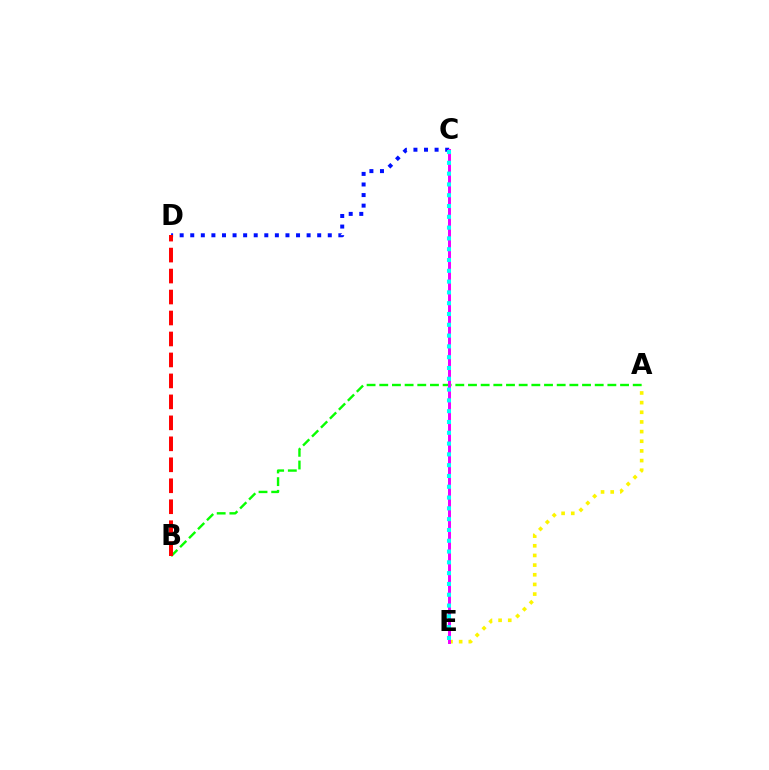{('A', 'E'): [{'color': '#fcf500', 'line_style': 'dotted', 'thickness': 2.62}], ('A', 'B'): [{'color': '#08ff00', 'line_style': 'dashed', 'thickness': 1.72}], ('C', 'D'): [{'color': '#0010ff', 'line_style': 'dotted', 'thickness': 2.87}], ('B', 'D'): [{'color': '#ff0000', 'line_style': 'dashed', 'thickness': 2.85}], ('C', 'E'): [{'color': '#ee00ff', 'line_style': 'solid', 'thickness': 2.14}, {'color': '#00fff6', 'line_style': 'dotted', 'thickness': 2.93}]}